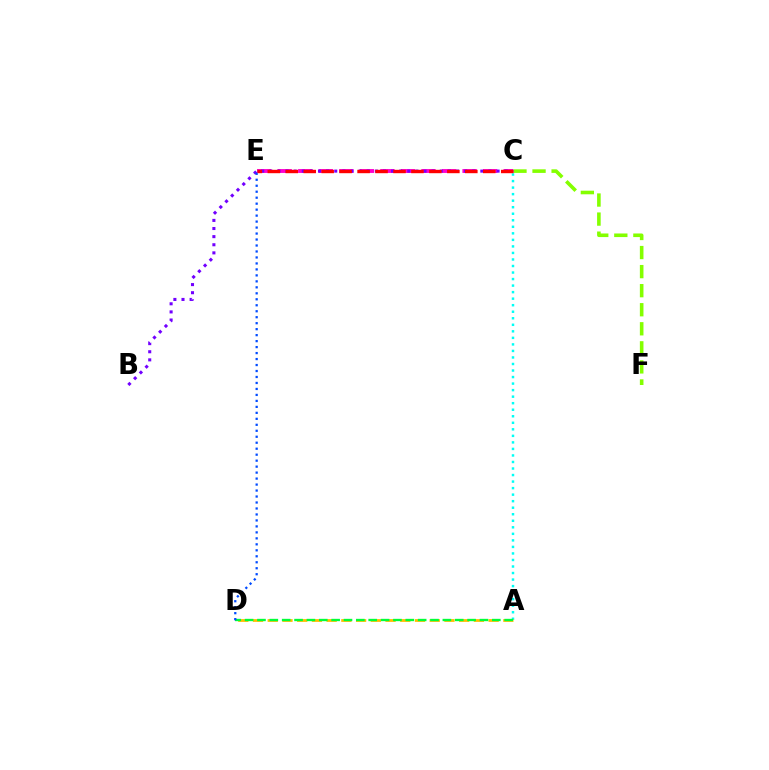{('A', 'C'): [{'color': '#00fff6', 'line_style': 'dotted', 'thickness': 1.77}], ('C', 'F'): [{'color': '#84ff00', 'line_style': 'dashed', 'thickness': 2.59}], ('C', 'E'): [{'color': '#ff00cf', 'line_style': 'dashed', 'thickness': 2.79}, {'color': '#ff0000', 'line_style': 'dashed', 'thickness': 2.44}], ('B', 'C'): [{'color': '#7200ff', 'line_style': 'dotted', 'thickness': 2.21}], ('A', 'D'): [{'color': '#ffbd00', 'line_style': 'dashed', 'thickness': 2.0}, {'color': '#00ff39', 'line_style': 'dashed', 'thickness': 1.68}], ('D', 'E'): [{'color': '#004bff', 'line_style': 'dotted', 'thickness': 1.62}]}